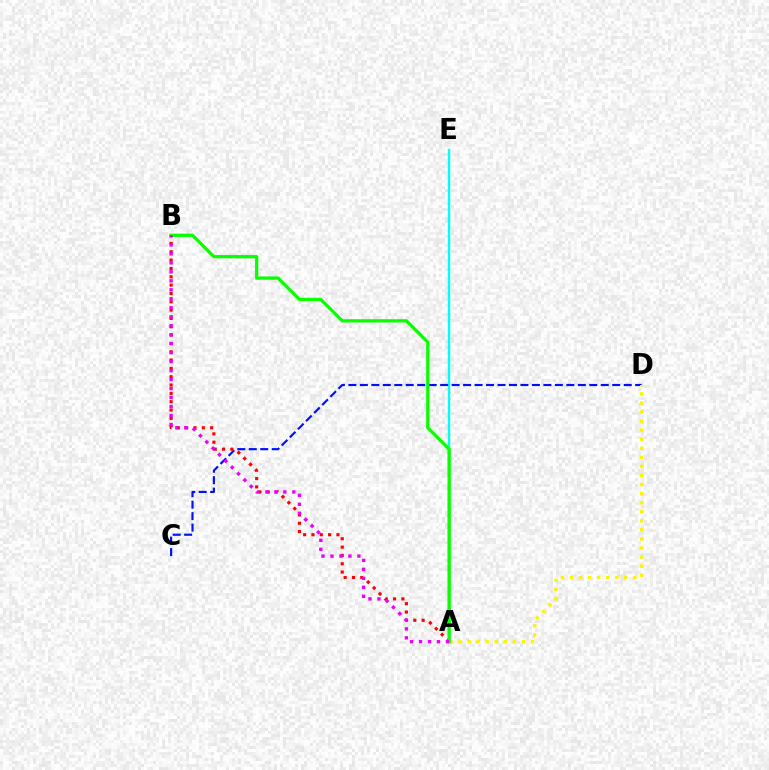{('A', 'E'): [{'color': '#00fff6', 'line_style': 'solid', 'thickness': 1.72}], ('C', 'D'): [{'color': '#0010ff', 'line_style': 'dashed', 'thickness': 1.56}], ('A', 'D'): [{'color': '#fcf500', 'line_style': 'dotted', 'thickness': 2.46}], ('A', 'B'): [{'color': '#ff0000', 'line_style': 'dotted', 'thickness': 2.26}, {'color': '#08ff00', 'line_style': 'solid', 'thickness': 2.34}, {'color': '#ee00ff', 'line_style': 'dotted', 'thickness': 2.44}]}